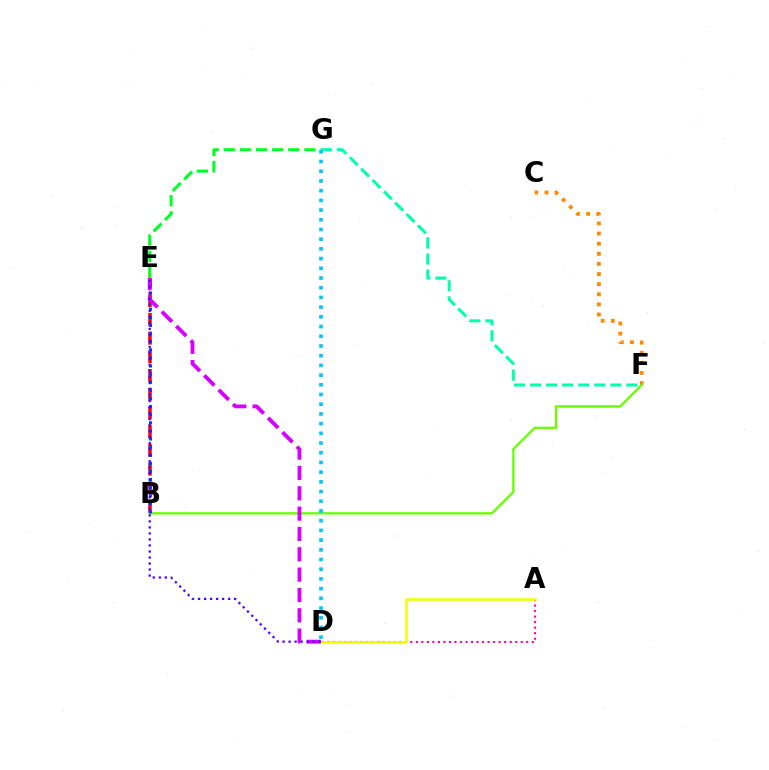{('B', 'E'): [{'color': '#ff0000', 'line_style': 'dashed', 'thickness': 2.54}, {'color': '#003fff', 'line_style': 'dotted', 'thickness': 2.2}], ('F', 'G'): [{'color': '#00ffaf', 'line_style': 'dashed', 'thickness': 2.18}], ('C', 'F'): [{'color': '#ff8800', 'line_style': 'dotted', 'thickness': 2.75}], ('E', 'G'): [{'color': '#00ff27', 'line_style': 'dashed', 'thickness': 2.19}], ('B', 'F'): [{'color': '#66ff00', 'line_style': 'solid', 'thickness': 1.66}], ('A', 'D'): [{'color': '#ff00a0', 'line_style': 'dotted', 'thickness': 1.5}, {'color': '#eeff00', 'line_style': 'solid', 'thickness': 1.8}], ('D', 'G'): [{'color': '#00c7ff', 'line_style': 'dotted', 'thickness': 2.64}], ('D', 'E'): [{'color': '#d600ff', 'line_style': 'dashed', 'thickness': 2.76}, {'color': '#4f00ff', 'line_style': 'dotted', 'thickness': 1.63}]}